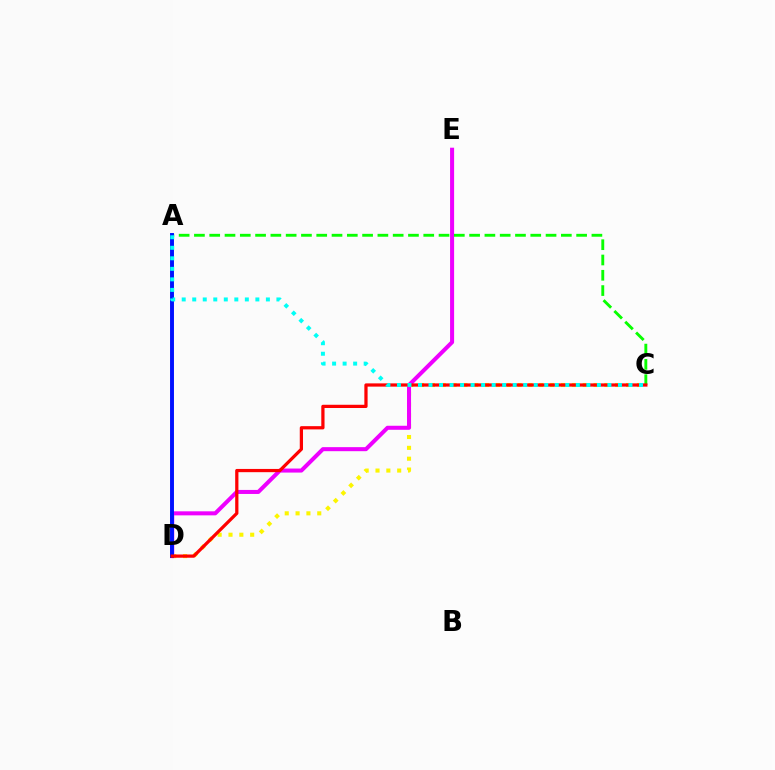{('C', 'D'): [{'color': '#fcf500', 'line_style': 'dotted', 'thickness': 2.95}, {'color': '#ff0000', 'line_style': 'solid', 'thickness': 2.33}], ('D', 'E'): [{'color': '#ee00ff', 'line_style': 'solid', 'thickness': 2.9}], ('A', 'C'): [{'color': '#08ff00', 'line_style': 'dashed', 'thickness': 2.08}, {'color': '#00fff6', 'line_style': 'dotted', 'thickness': 2.86}], ('A', 'D'): [{'color': '#0010ff', 'line_style': 'solid', 'thickness': 2.83}]}